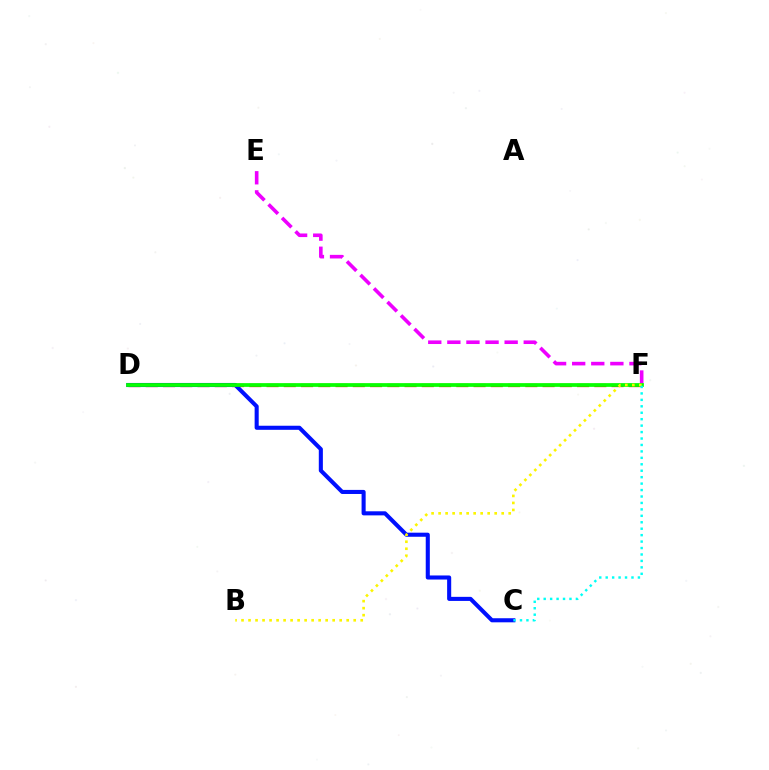{('D', 'F'): [{'color': '#ff0000', 'line_style': 'dashed', 'thickness': 2.34}, {'color': '#08ff00', 'line_style': 'solid', 'thickness': 2.69}], ('C', 'D'): [{'color': '#0010ff', 'line_style': 'solid', 'thickness': 2.93}], ('E', 'F'): [{'color': '#ee00ff', 'line_style': 'dashed', 'thickness': 2.59}], ('B', 'F'): [{'color': '#fcf500', 'line_style': 'dotted', 'thickness': 1.9}], ('C', 'F'): [{'color': '#00fff6', 'line_style': 'dotted', 'thickness': 1.75}]}